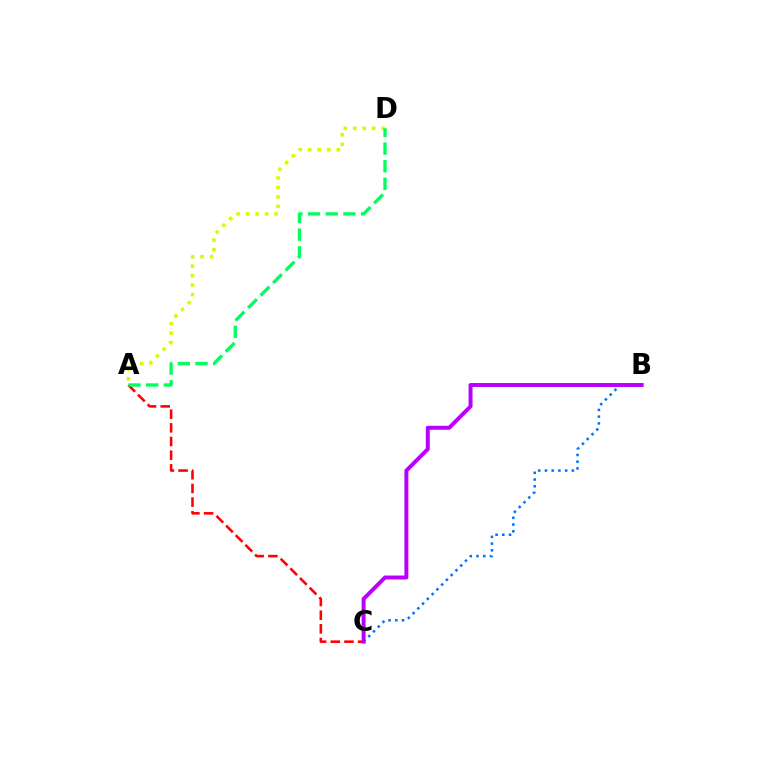{('A', 'C'): [{'color': '#ff0000', 'line_style': 'dashed', 'thickness': 1.86}], ('B', 'C'): [{'color': '#0074ff', 'line_style': 'dotted', 'thickness': 1.83}, {'color': '#b900ff', 'line_style': 'solid', 'thickness': 2.85}], ('A', 'D'): [{'color': '#d1ff00', 'line_style': 'dotted', 'thickness': 2.58}, {'color': '#00ff5c', 'line_style': 'dashed', 'thickness': 2.4}]}